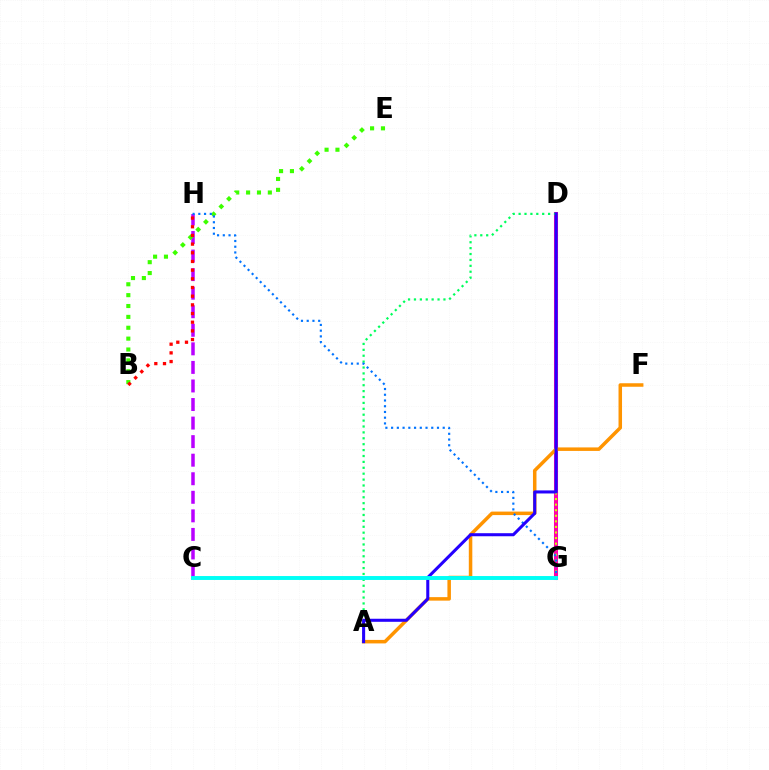{('D', 'G'): [{'color': '#ff00ac', 'line_style': 'solid', 'thickness': 2.91}, {'color': '#d1ff00', 'line_style': 'dotted', 'thickness': 1.51}], ('C', 'H'): [{'color': '#b900ff', 'line_style': 'dashed', 'thickness': 2.52}], ('A', 'D'): [{'color': '#00ff5c', 'line_style': 'dotted', 'thickness': 1.6}, {'color': '#2500ff', 'line_style': 'solid', 'thickness': 2.2}], ('A', 'F'): [{'color': '#ff9400', 'line_style': 'solid', 'thickness': 2.52}], ('B', 'E'): [{'color': '#3dff00', 'line_style': 'dotted', 'thickness': 2.95}], ('B', 'H'): [{'color': '#ff0000', 'line_style': 'dotted', 'thickness': 2.36}], ('G', 'H'): [{'color': '#0074ff', 'line_style': 'dotted', 'thickness': 1.56}], ('C', 'G'): [{'color': '#00fff6', 'line_style': 'solid', 'thickness': 2.82}]}